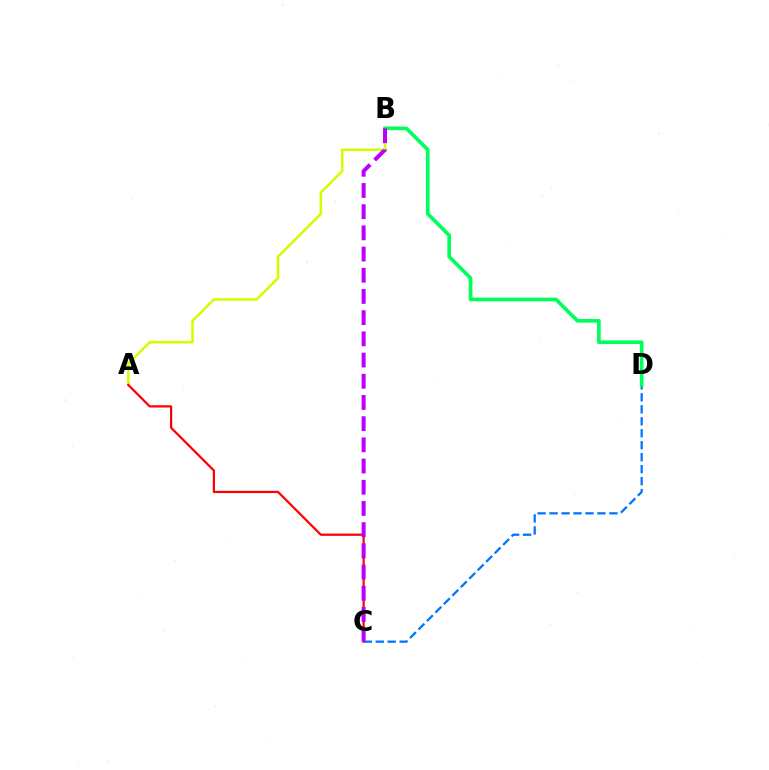{('C', 'D'): [{'color': '#0074ff', 'line_style': 'dashed', 'thickness': 1.63}], ('A', 'B'): [{'color': '#d1ff00', 'line_style': 'solid', 'thickness': 1.83}], ('B', 'D'): [{'color': '#00ff5c', 'line_style': 'solid', 'thickness': 2.64}], ('A', 'C'): [{'color': '#ff0000', 'line_style': 'solid', 'thickness': 1.6}], ('B', 'C'): [{'color': '#b900ff', 'line_style': 'dashed', 'thickness': 2.88}]}